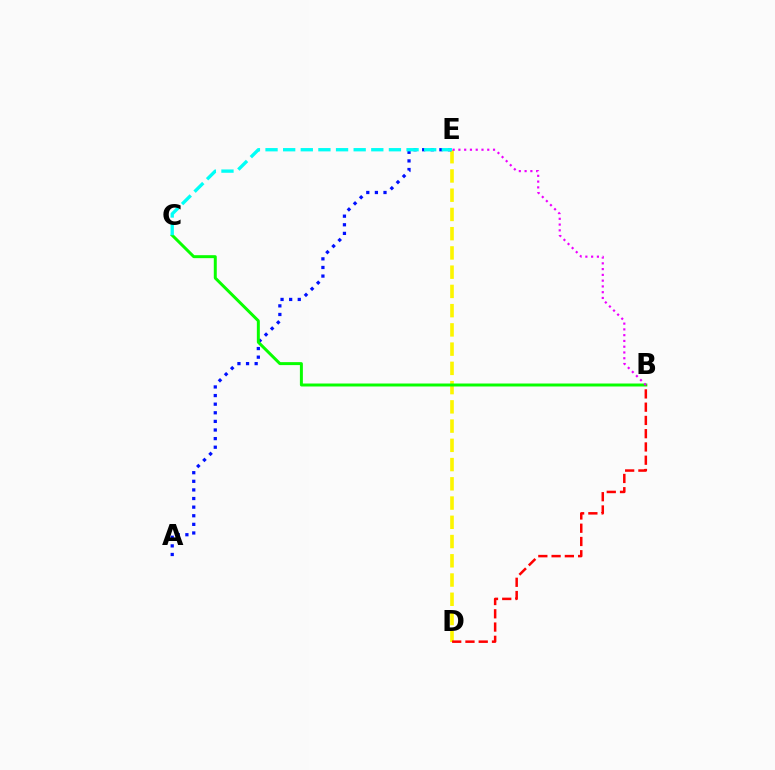{('D', 'E'): [{'color': '#fcf500', 'line_style': 'dashed', 'thickness': 2.61}], ('A', 'E'): [{'color': '#0010ff', 'line_style': 'dotted', 'thickness': 2.34}], ('B', 'C'): [{'color': '#08ff00', 'line_style': 'solid', 'thickness': 2.14}], ('B', 'D'): [{'color': '#ff0000', 'line_style': 'dashed', 'thickness': 1.8}], ('C', 'E'): [{'color': '#00fff6', 'line_style': 'dashed', 'thickness': 2.39}], ('B', 'E'): [{'color': '#ee00ff', 'line_style': 'dotted', 'thickness': 1.57}]}